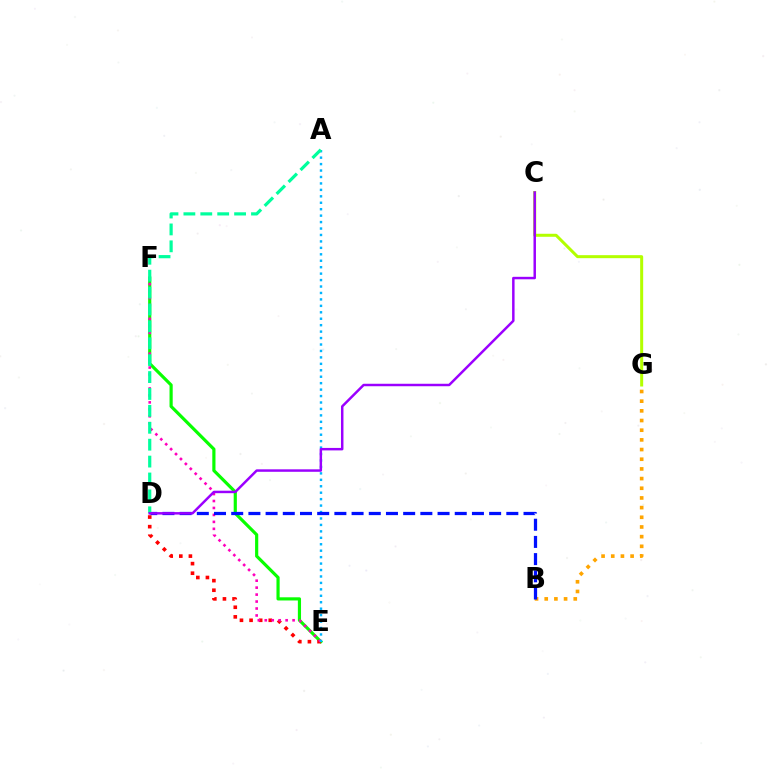{('B', 'G'): [{'color': '#ffa500', 'line_style': 'dotted', 'thickness': 2.63}], ('E', 'F'): [{'color': '#08ff00', 'line_style': 'solid', 'thickness': 2.28}, {'color': '#ff00bd', 'line_style': 'dotted', 'thickness': 1.89}], ('D', 'E'): [{'color': '#ff0000', 'line_style': 'dotted', 'thickness': 2.61}], ('C', 'G'): [{'color': '#b3ff00', 'line_style': 'solid', 'thickness': 2.17}], ('A', 'E'): [{'color': '#00b5ff', 'line_style': 'dotted', 'thickness': 1.75}], ('B', 'D'): [{'color': '#0010ff', 'line_style': 'dashed', 'thickness': 2.34}], ('A', 'D'): [{'color': '#00ff9d', 'line_style': 'dashed', 'thickness': 2.3}], ('C', 'D'): [{'color': '#9b00ff', 'line_style': 'solid', 'thickness': 1.78}]}